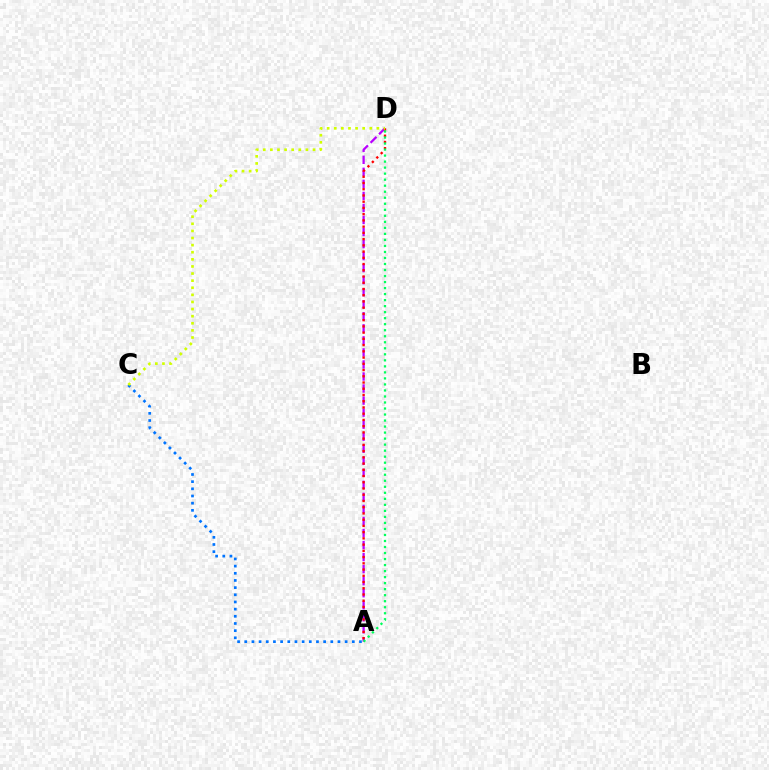{('A', 'C'): [{'color': '#0074ff', 'line_style': 'dotted', 'thickness': 1.95}], ('A', 'D'): [{'color': '#b900ff', 'line_style': 'dashed', 'thickness': 1.64}, {'color': '#ff0000', 'line_style': 'dotted', 'thickness': 1.69}, {'color': '#00ff5c', 'line_style': 'dotted', 'thickness': 1.64}], ('C', 'D'): [{'color': '#d1ff00', 'line_style': 'dotted', 'thickness': 1.93}]}